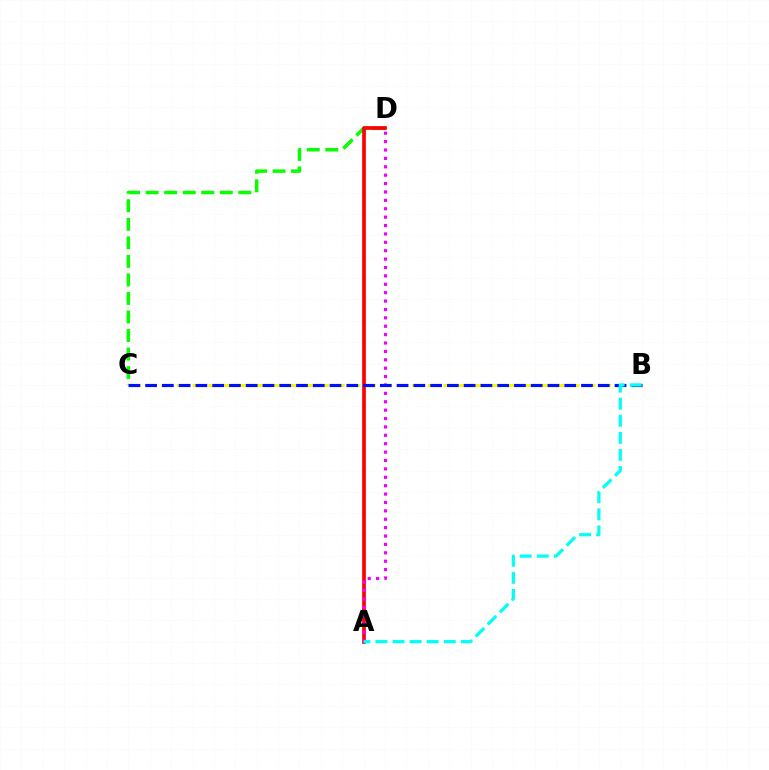{('B', 'C'): [{'color': '#fcf500', 'line_style': 'dashed', 'thickness': 2.13}, {'color': '#0010ff', 'line_style': 'dashed', 'thickness': 2.28}], ('C', 'D'): [{'color': '#08ff00', 'line_style': 'dashed', 'thickness': 2.52}], ('A', 'D'): [{'color': '#ff0000', 'line_style': 'solid', 'thickness': 2.66}, {'color': '#ee00ff', 'line_style': 'dotted', 'thickness': 2.28}], ('A', 'B'): [{'color': '#00fff6', 'line_style': 'dashed', 'thickness': 2.32}]}